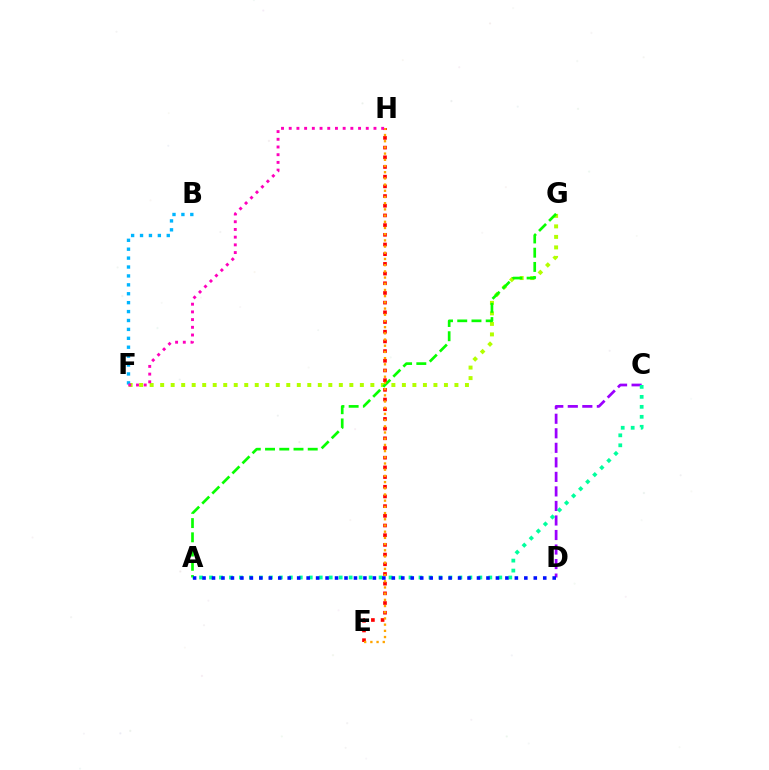{('F', 'G'): [{'color': '#b3ff00', 'line_style': 'dotted', 'thickness': 2.86}], ('C', 'D'): [{'color': '#9b00ff', 'line_style': 'dashed', 'thickness': 1.97}], ('E', 'H'): [{'color': '#ff0000', 'line_style': 'dotted', 'thickness': 2.63}, {'color': '#ffa500', 'line_style': 'dotted', 'thickness': 1.68}], ('B', 'F'): [{'color': '#00b5ff', 'line_style': 'dotted', 'thickness': 2.42}], ('A', 'G'): [{'color': '#08ff00', 'line_style': 'dashed', 'thickness': 1.93}], ('A', 'C'): [{'color': '#00ff9d', 'line_style': 'dotted', 'thickness': 2.71}], ('A', 'D'): [{'color': '#0010ff', 'line_style': 'dotted', 'thickness': 2.57}], ('F', 'H'): [{'color': '#ff00bd', 'line_style': 'dotted', 'thickness': 2.09}]}